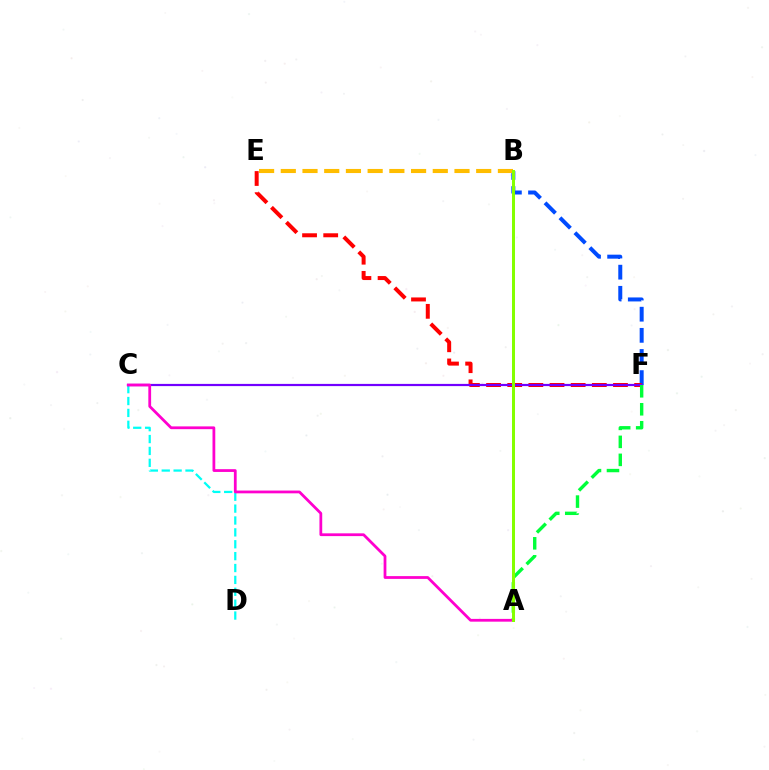{('B', 'F'): [{'color': '#004bff', 'line_style': 'dashed', 'thickness': 2.87}], ('C', 'D'): [{'color': '#00fff6', 'line_style': 'dashed', 'thickness': 1.61}], ('B', 'E'): [{'color': '#ffbd00', 'line_style': 'dashed', 'thickness': 2.95}], ('E', 'F'): [{'color': '#ff0000', 'line_style': 'dashed', 'thickness': 2.87}], ('C', 'F'): [{'color': '#7200ff', 'line_style': 'solid', 'thickness': 1.59}], ('A', 'F'): [{'color': '#00ff39', 'line_style': 'dashed', 'thickness': 2.44}], ('A', 'C'): [{'color': '#ff00cf', 'line_style': 'solid', 'thickness': 2.0}], ('A', 'B'): [{'color': '#84ff00', 'line_style': 'solid', 'thickness': 2.16}]}